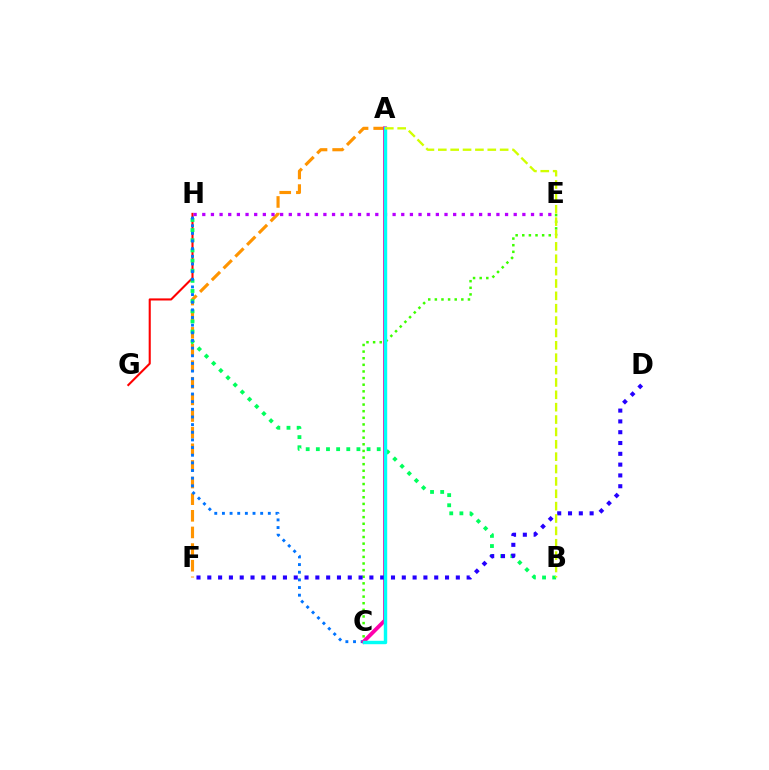{('A', 'F'): [{'color': '#ff9400', 'line_style': 'dashed', 'thickness': 2.26}], ('C', 'E'): [{'color': '#3dff00', 'line_style': 'dotted', 'thickness': 1.8}], ('G', 'H'): [{'color': '#ff0000', 'line_style': 'solid', 'thickness': 1.51}], ('E', 'H'): [{'color': '#b900ff', 'line_style': 'dotted', 'thickness': 2.35}], ('B', 'H'): [{'color': '#00ff5c', 'line_style': 'dotted', 'thickness': 2.76}], ('C', 'H'): [{'color': '#0074ff', 'line_style': 'dotted', 'thickness': 2.08}], ('A', 'C'): [{'color': '#ff00ac', 'line_style': 'solid', 'thickness': 2.77}, {'color': '#00fff6', 'line_style': 'solid', 'thickness': 2.46}], ('D', 'F'): [{'color': '#2500ff', 'line_style': 'dotted', 'thickness': 2.94}], ('A', 'B'): [{'color': '#d1ff00', 'line_style': 'dashed', 'thickness': 1.68}]}